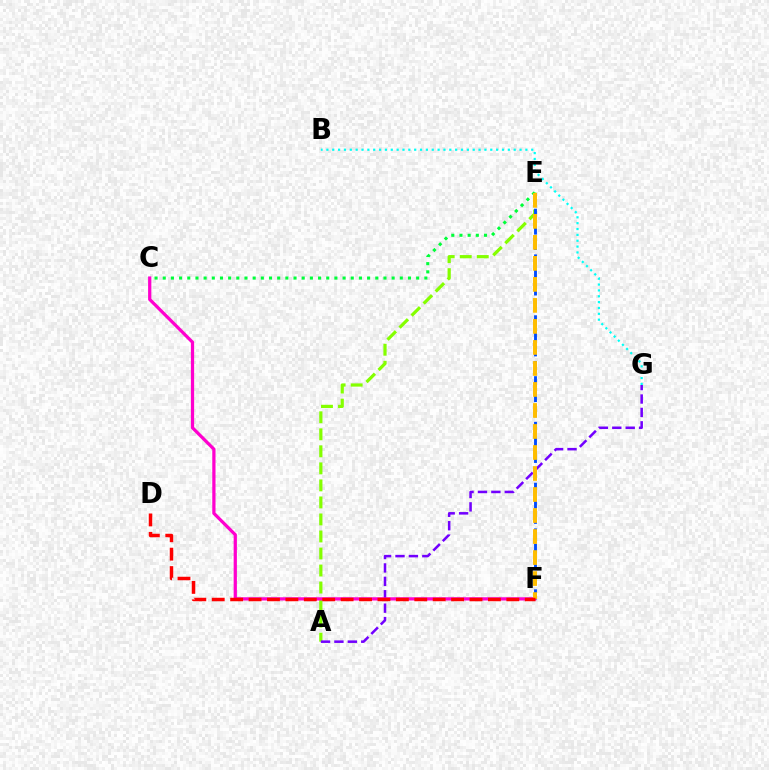{('A', 'E'): [{'color': '#84ff00', 'line_style': 'dashed', 'thickness': 2.31}], ('A', 'G'): [{'color': '#7200ff', 'line_style': 'dashed', 'thickness': 1.82}], ('C', 'E'): [{'color': '#00ff39', 'line_style': 'dotted', 'thickness': 2.22}], ('E', 'F'): [{'color': '#004bff', 'line_style': 'dashed', 'thickness': 2.07}, {'color': '#ffbd00', 'line_style': 'dashed', 'thickness': 2.85}], ('C', 'F'): [{'color': '#ff00cf', 'line_style': 'solid', 'thickness': 2.33}], ('B', 'G'): [{'color': '#00fff6', 'line_style': 'dotted', 'thickness': 1.59}], ('D', 'F'): [{'color': '#ff0000', 'line_style': 'dashed', 'thickness': 2.5}]}